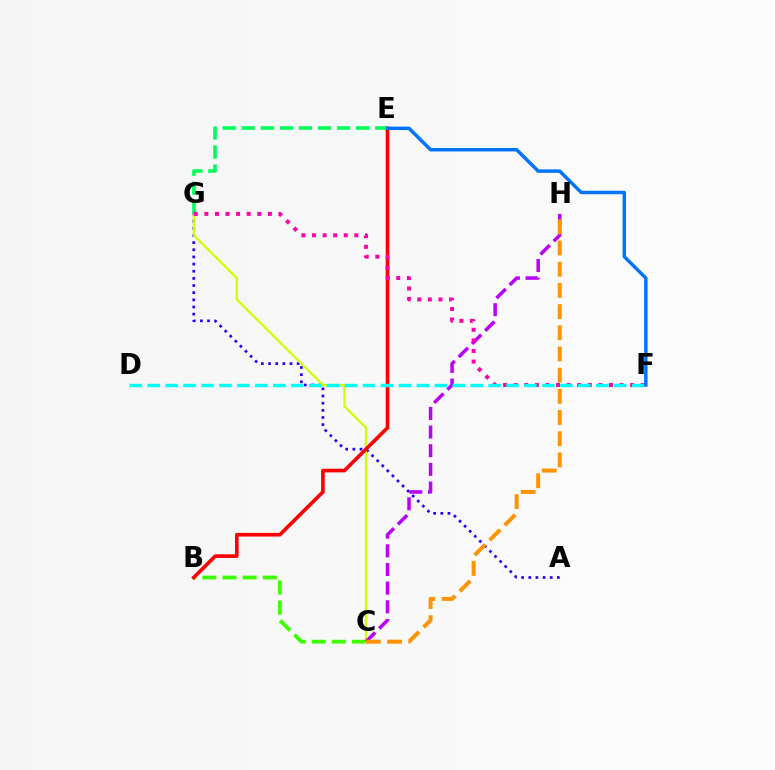{('A', 'G'): [{'color': '#2500ff', 'line_style': 'dotted', 'thickness': 1.94}], ('B', 'C'): [{'color': '#3dff00', 'line_style': 'dashed', 'thickness': 2.73}], ('C', 'G'): [{'color': '#d1ff00', 'line_style': 'solid', 'thickness': 1.63}], ('B', 'E'): [{'color': '#ff0000', 'line_style': 'solid', 'thickness': 2.62}], ('C', 'H'): [{'color': '#b900ff', 'line_style': 'dashed', 'thickness': 2.53}, {'color': '#ff9400', 'line_style': 'dashed', 'thickness': 2.88}], ('E', 'G'): [{'color': '#00ff5c', 'line_style': 'dashed', 'thickness': 2.59}], ('F', 'G'): [{'color': '#ff00ac', 'line_style': 'dotted', 'thickness': 2.88}], ('D', 'F'): [{'color': '#00fff6', 'line_style': 'dashed', 'thickness': 2.44}], ('E', 'F'): [{'color': '#0074ff', 'line_style': 'solid', 'thickness': 2.49}]}